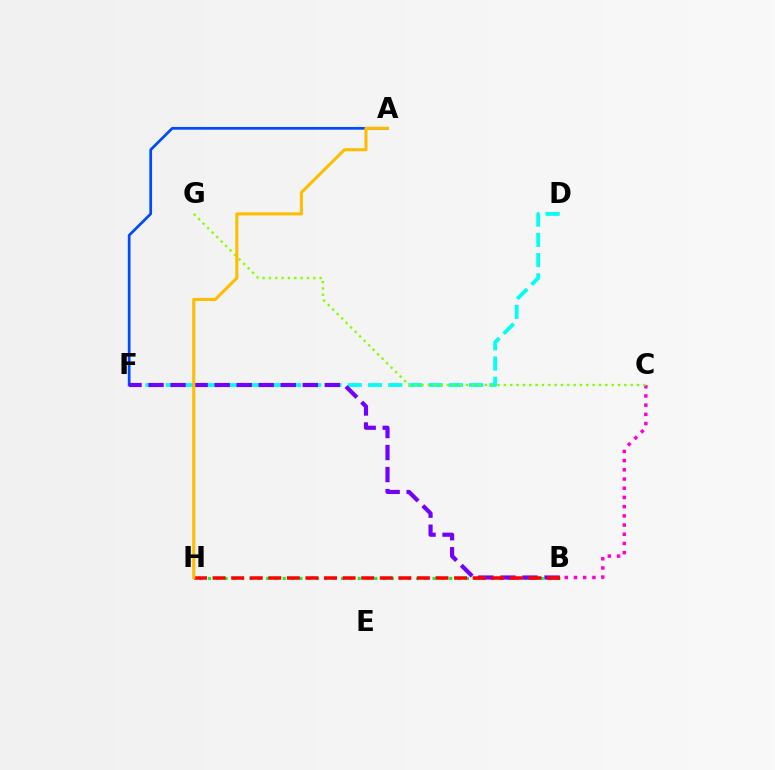{('D', 'F'): [{'color': '#00fff6', 'line_style': 'dashed', 'thickness': 2.75}], ('B', 'H'): [{'color': '#00ff39', 'line_style': 'dotted', 'thickness': 2.26}, {'color': '#ff0000', 'line_style': 'dashed', 'thickness': 2.52}], ('A', 'F'): [{'color': '#004bff', 'line_style': 'solid', 'thickness': 1.96}], ('B', 'F'): [{'color': '#7200ff', 'line_style': 'dashed', 'thickness': 2.99}], ('B', 'C'): [{'color': '#ff00cf', 'line_style': 'dotted', 'thickness': 2.5}], ('C', 'G'): [{'color': '#84ff00', 'line_style': 'dotted', 'thickness': 1.72}], ('A', 'H'): [{'color': '#ffbd00', 'line_style': 'solid', 'thickness': 2.22}]}